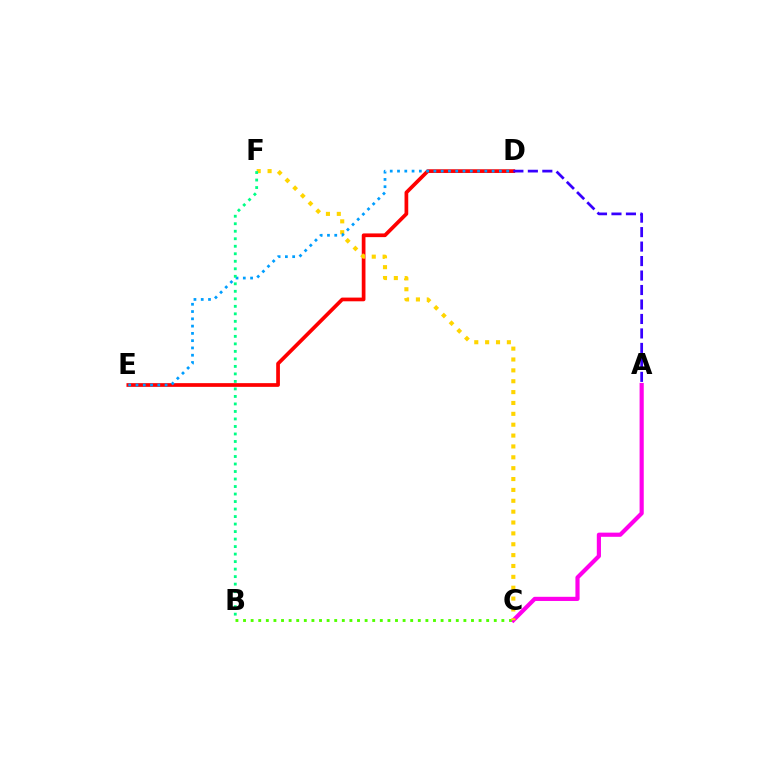{('A', 'C'): [{'color': '#ff00ed', 'line_style': 'solid', 'thickness': 3.0}], ('B', 'C'): [{'color': '#4fff00', 'line_style': 'dotted', 'thickness': 2.06}], ('D', 'E'): [{'color': '#ff0000', 'line_style': 'solid', 'thickness': 2.67}, {'color': '#009eff', 'line_style': 'dotted', 'thickness': 1.98}], ('A', 'D'): [{'color': '#3700ff', 'line_style': 'dashed', 'thickness': 1.97}], ('C', 'F'): [{'color': '#ffd500', 'line_style': 'dotted', 'thickness': 2.95}], ('B', 'F'): [{'color': '#00ff86', 'line_style': 'dotted', 'thickness': 2.04}]}